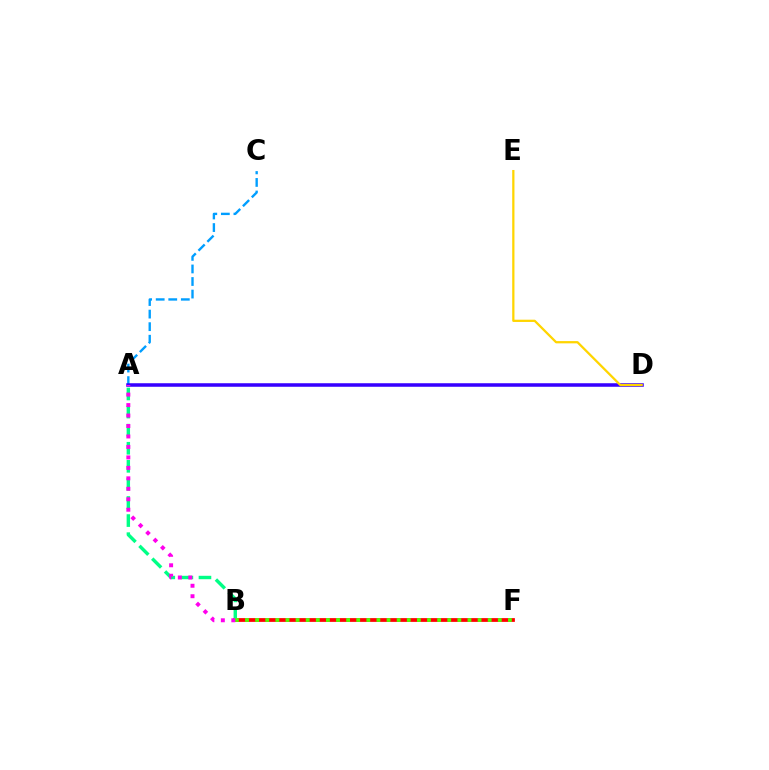{('B', 'F'): [{'color': '#ff0000', 'line_style': 'solid', 'thickness': 2.71}, {'color': '#4fff00', 'line_style': 'dotted', 'thickness': 2.75}], ('A', 'B'): [{'color': '#00ff86', 'line_style': 'dashed', 'thickness': 2.46}, {'color': '#ff00ed', 'line_style': 'dotted', 'thickness': 2.84}], ('A', 'C'): [{'color': '#009eff', 'line_style': 'dashed', 'thickness': 1.71}], ('A', 'D'): [{'color': '#3700ff', 'line_style': 'solid', 'thickness': 2.54}], ('D', 'E'): [{'color': '#ffd500', 'line_style': 'solid', 'thickness': 1.62}]}